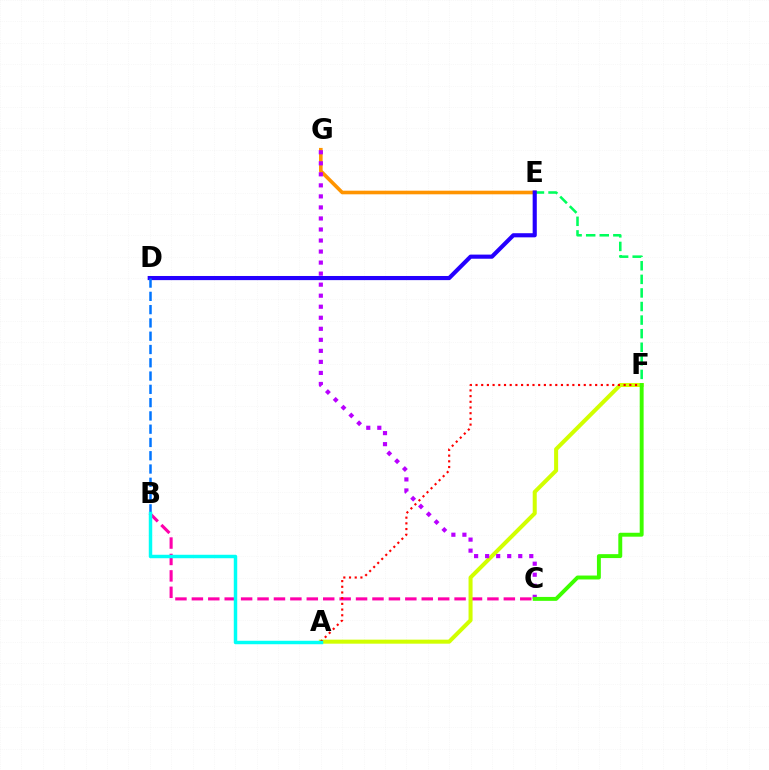{('B', 'C'): [{'color': '#ff00ac', 'line_style': 'dashed', 'thickness': 2.23}], ('E', 'G'): [{'color': '#ff9400', 'line_style': 'solid', 'thickness': 2.6}], ('E', 'F'): [{'color': '#00ff5c', 'line_style': 'dashed', 'thickness': 1.84}], ('D', 'E'): [{'color': '#2500ff', 'line_style': 'solid', 'thickness': 2.97}], ('B', 'D'): [{'color': '#0074ff', 'line_style': 'dashed', 'thickness': 1.8}], ('A', 'F'): [{'color': '#d1ff00', 'line_style': 'solid', 'thickness': 2.9}, {'color': '#ff0000', 'line_style': 'dotted', 'thickness': 1.55}], ('C', 'G'): [{'color': '#b900ff', 'line_style': 'dotted', 'thickness': 3.0}], ('C', 'F'): [{'color': '#3dff00', 'line_style': 'solid', 'thickness': 2.82}], ('A', 'B'): [{'color': '#00fff6', 'line_style': 'solid', 'thickness': 2.49}]}